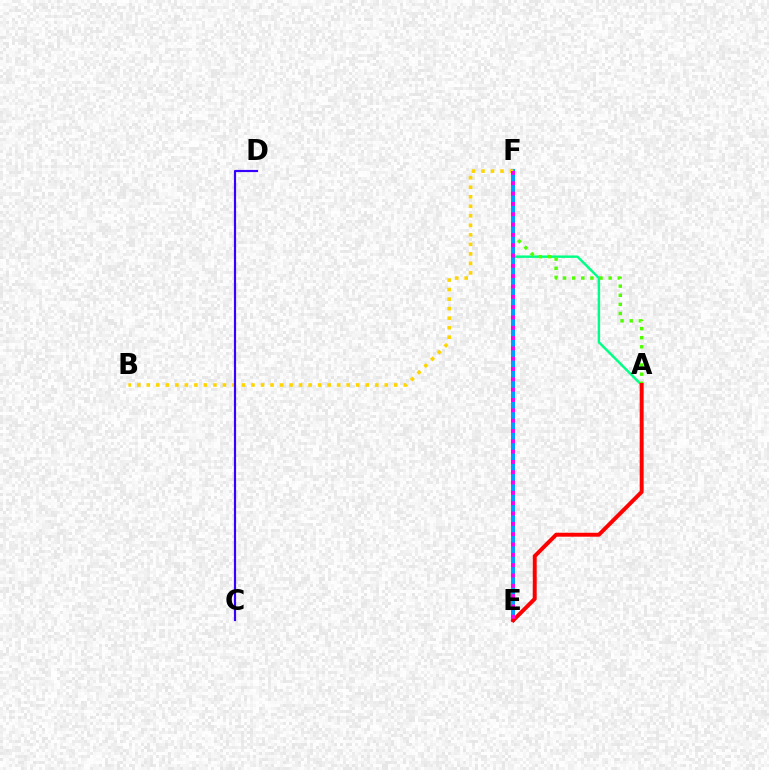{('A', 'F'): [{'color': '#00ff86', 'line_style': 'solid', 'thickness': 1.76}, {'color': '#4fff00', 'line_style': 'dotted', 'thickness': 2.48}], ('E', 'F'): [{'color': '#009eff', 'line_style': 'solid', 'thickness': 2.89}, {'color': '#ff00ed', 'line_style': 'dotted', 'thickness': 2.8}], ('A', 'E'): [{'color': '#ff0000', 'line_style': 'solid', 'thickness': 2.84}], ('B', 'F'): [{'color': '#ffd500', 'line_style': 'dotted', 'thickness': 2.59}], ('C', 'D'): [{'color': '#3700ff', 'line_style': 'solid', 'thickness': 1.56}]}